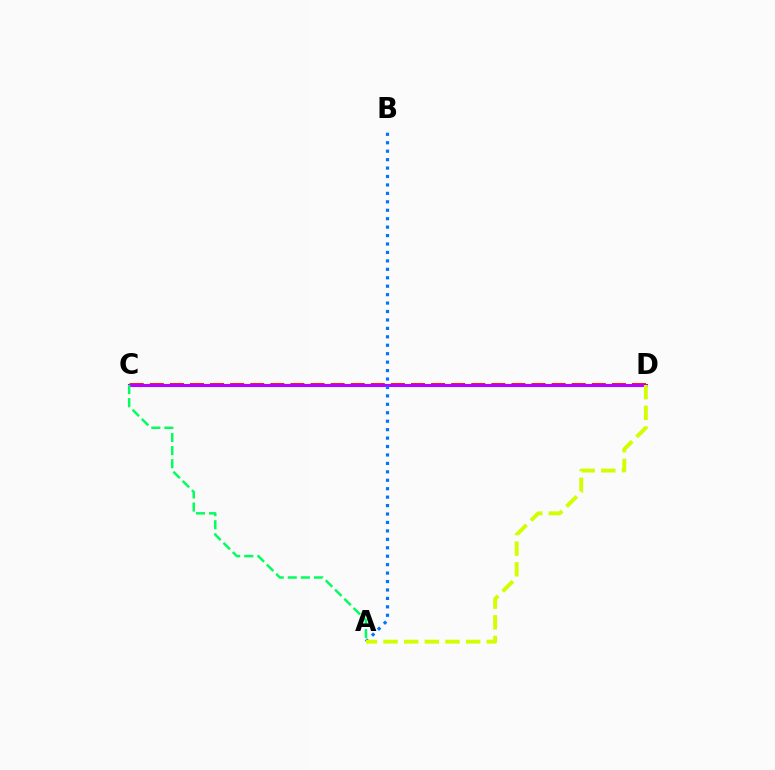{('C', 'D'): [{'color': '#ff0000', 'line_style': 'dashed', 'thickness': 2.73}, {'color': '#b900ff', 'line_style': 'solid', 'thickness': 2.21}], ('A', 'B'): [{'color': '#0074ff', 'line_style': 'dotted', 'thickness': 2.29}], ('A', 'C'): [{'color': '#00ff5c', 'line_style': 'dashed', 'thickness': 1.78}], ('A', 'D'): [{'color': '#d1ff00', 'line_style': 'dashed', 'thickness': 2.81}]}